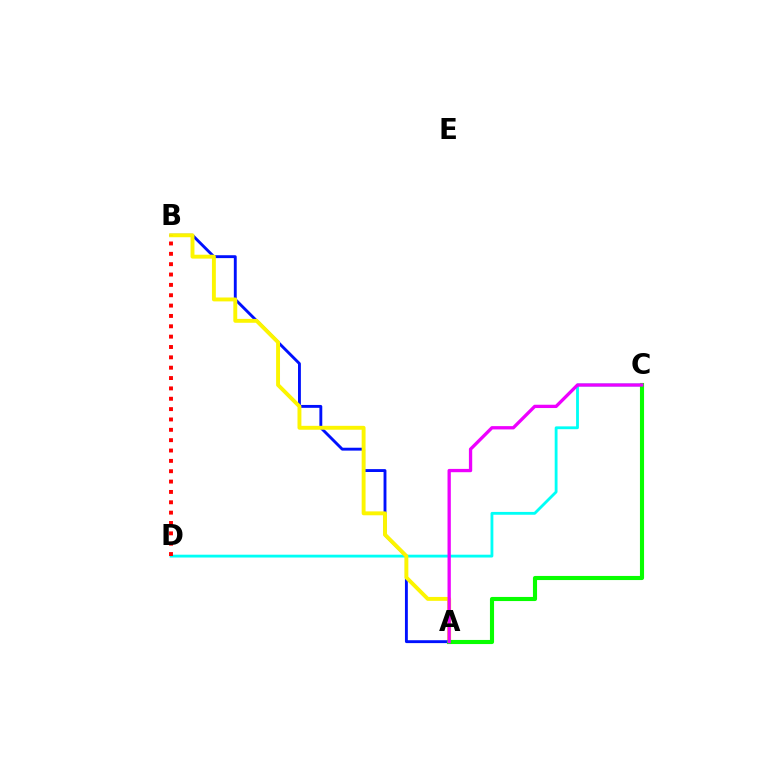{('C', 'D'): [{'color': '#00fff6', 'line_style': 'solid', 'thickness': 2.03}], ('A', 'B'): [{'color': '#0010ff', 'line_style': 'solid', 'thickness': 2.08}, {'color': '#fcf500', 'line_style': 'solid', 'thickness': 2.81}], ('A', 'C'): [{'color': '#08ff00', 'line_style': 'solid', 'thickness': 2.96}, {'color': '#ee00ff', 'line_style': 'solid', 'thickness': 2.38}], ('B', 'D'): [{'color': '#ff0000', 'line_style': 'dotted', 'thickness': 2.81}]}